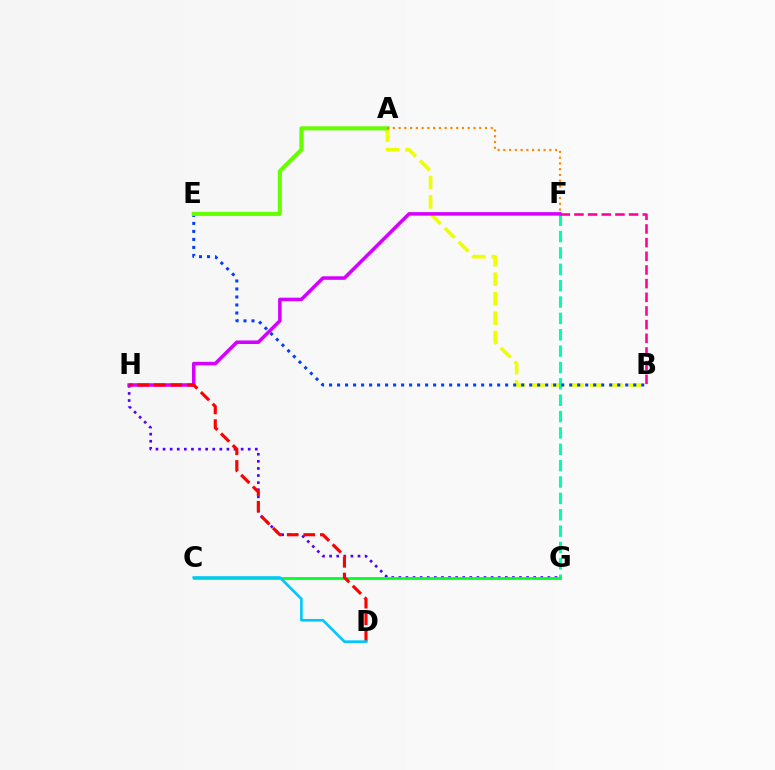{('A', 'B'): [{'color': '#eeff00', 'line_style': 'dashed', 'thickness': 2.64}], ('G', 'H'): [{'color': '#4f00ff', 'line_style': 'dotted', 'thickness': 1.93}], ('F', 'G'): [{'color': '#00ffaf', 'line_style': 'dashed', 'thickness': 2.22}], ('F', 'H'): [{'color': '#d600ff', 'line_style': 'solid', 'thickness': 2.54}], ('C', 'G'): [{'color': '#00ff27', 'line_style': 'solid', 'thickness': 1.98}], ('D', 'H'): [{'color': '#ff0000', 'line_style': 'dashed', 'thickness': 2.25}], ('C', 'D'): [{'color': '#00c7ff', 'line_style': 'solid', 'thickness': 1.89}], ('B', 'E'): [{'color': '#003fff', 'line_style': 'dotted', 'thickness': 2.17}], ('B', 'F'): [{'color': '#ff00a0', 'line_style': 'dashed', 'thickness': 1.86}], ('A', 'E'): [{'color': '#66ff00', 'line_style': 'solid', 'thickness': 2.94}], ('A', 'F'): [{'color': '#ff8800', 'line_style': 'dotted', 'thickness': 1.56}]}